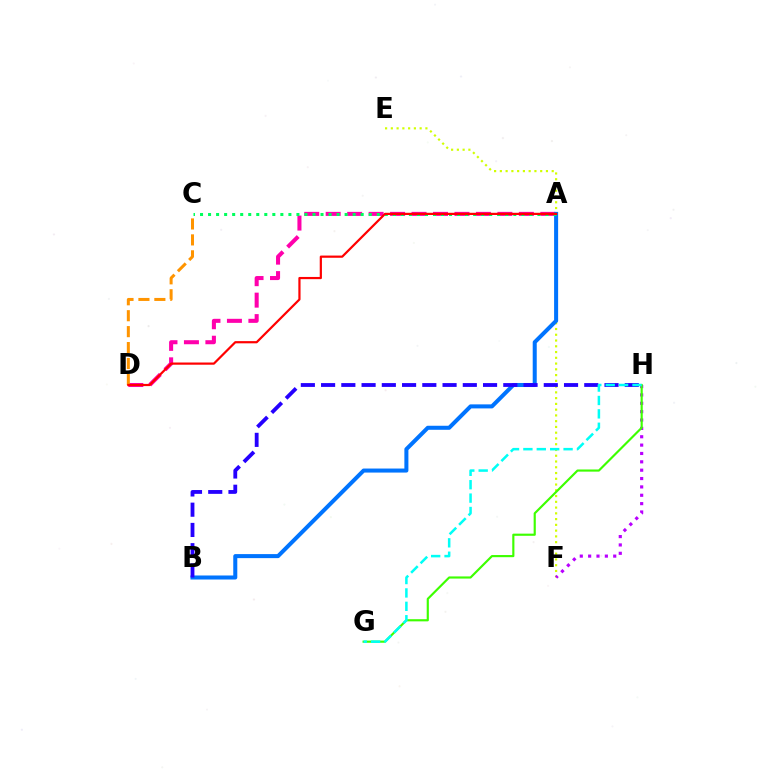{('E', 'F'): [{'color': '#d1ff00', 'line_style': 'dotted', 'thickness': 1.57}], ('A', 'D'): [{'color': '#ff00ac', 'line_style': 'dashed', 'thickness': 2.92}, {'color': '#ff0000', 'line_style': 'solid', 'thickness': 1.59}], ('F', 'H'): [{'color': '#b900ff', 'line_style': 'dotted', 'thickness': 2.27}], ('A', 'B'): [{'color': '#0074ff', 'line_style': 'solid', 'thickness': 2.9}], ('C', 'D'): [{'color': '#ff9400', 'line_style': 'dashed', 'thickness': 2.16}], ('B', 'H'): [{'color': '#2500ff', 'line_style': 'dashed', 'thickness': 2.75}], ('G', 'H'): [{'color': '#3dff00', 'line_style': 'solid', 'thickness': 1.55}, {'color': '#00fff6', 'line_style': 'dashed', 'thickness': 1.82}], ('A', 'C'): [{'color': '#00ff5c', 'line_style': 'dotted', 'thickness': 2.18}]}